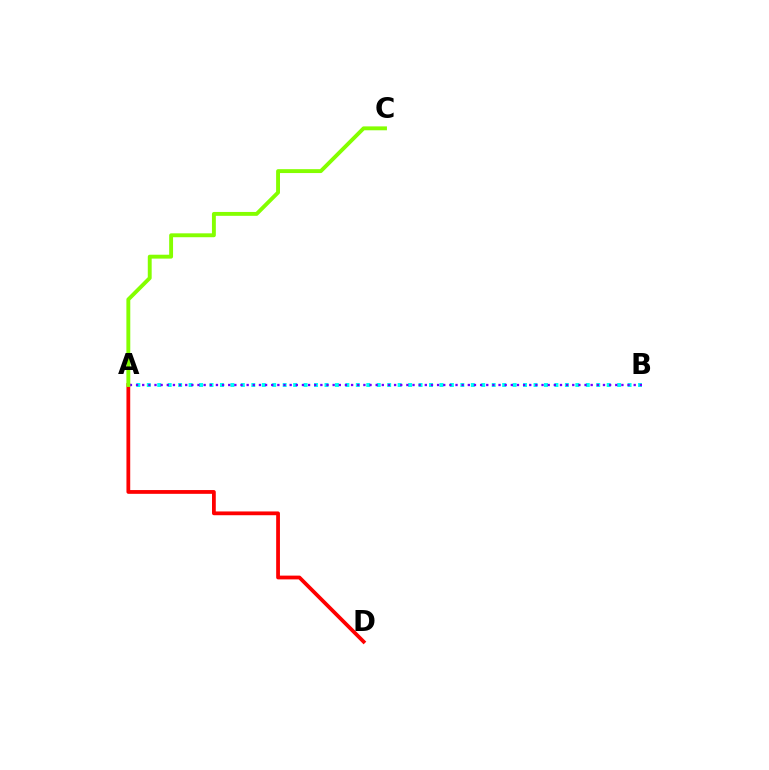{('A', 'B'): [{'color': '#00fff6', 'line_style': 'dotted', 'thickness': 2.84}, {'color': '#7200ff', 'line_style': 'dotted', 'thickness': 1.67}], ('A', 'D'): [{'color': '#ff0000', 'line_style': 'solid', 'thickness': 2.72}], ('A', 'C'): [{'color': '#84ff00', 'line_style': 'solid', 'thickness': 2.8}]}